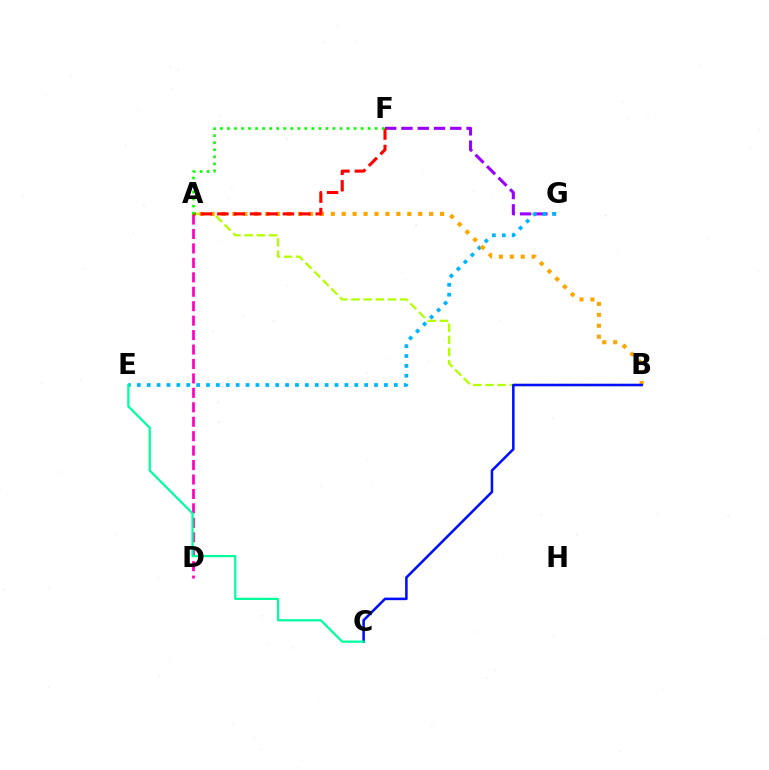{('F', 'G'): [{'color': '#9b00ff', 'line_style': 'dashed', 'thickness': 2.21}], ('E', 'G'): [{'color': '#00b5ff', 'line_style': 'dotted', 'thickness': 2.69}], ('A', 'D'): [{'color': '#ff00bd', 'line_style': 'dashed', 'thickness': 1.96}], ('A', 'B'): [{'color': '#b3ff00', 'line_style': 'dashed', 'thickness': 1.65}, {'color': '#ffa500', 'line_style': 'dotted', 'thickness': 2.97}], ('B', 'C'): [{'color': '#0010ff', 'line_style': 'solid', 'thickness': 1.84}], ('C', 'E'): [{'color': '#00ff9d', 'line_style': 'solid', 'thickness': 1.61}], ('A', 'F'): [{'color': '#ff0000', 'line_style': 'dashed', 'thickness': 2.23}, {'color': '#08ff00', 'line_style': 'dotted', 'thickness': 1.91}]}